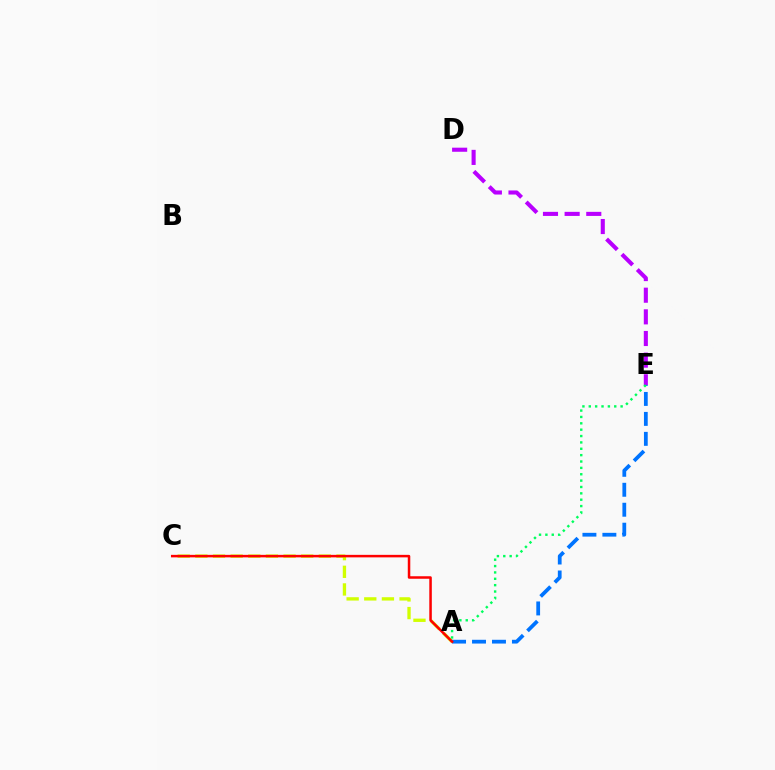{('A', 'C'): [{'color': '#d1ff00', 'line_style': 'dashed', 'thickness': 2.4}, {'color': '#ff0000', 'line_style': 'solid', 'thickness': 1.81}], ('A', 'E'): [{'color': '#0074ff', 'line_style': 'dashed', 'thickness': 2.71}, {'color': '#00ff5c', 'line_style': 'dotted', 'thickness': 1.73}], ('D', 'E'): [{'color': '#b900ff', 'line_style': 'dashed', 'thickness': 2.94}]}